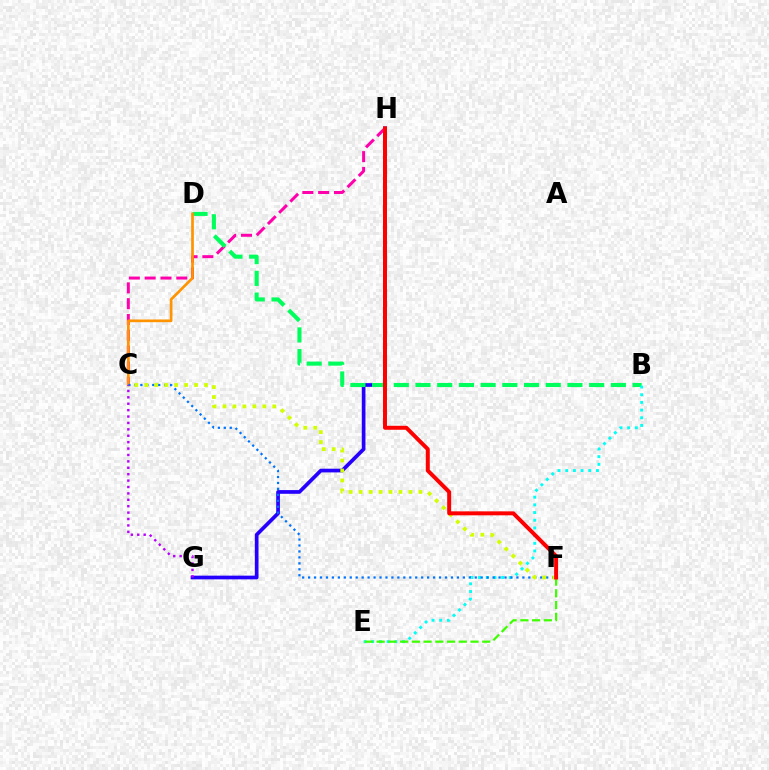{('G', 'H'): [{'color': '#2500ff', 'line_style': 'solid', 'thickness': 2.66}], ('C', 'H'): [{'color': '#ff00ac', 'line_style': 'dashed', 'thickness': 2.15}], ('B', 'D'): [{'color': '#00ff5c', 'line_style': 'dashed', 'thickness': 2.95}], ('B', 'E'): [{'color': '#00fff6', 'line_style': 'dotted', 'thickness': 2.09}], ('C', 'D'): [{'color': '#ff9400', 'line_style': 'solid', 'thickness': 1.94}], ('E', 'F'): [{'color': '#3dff00', 'line_style': 'dashed', 'thickness': 1.59}], ('C', 'F'): [{'color': '#0074ff', 'line_style': 'dotted', 'thickness': 1.62}, {'color': '#d1ff00', 'line_style': 'dotted', 'thickness': 2.71}], ('F', 'H'): [{'color': '#ff0000', 'line_style': 'solid', 'thickness': 2.85}], ('C', 'G'): [{'color': '#b900ff', 'line_style': 'dotted', 'thickness': 1.74}]}